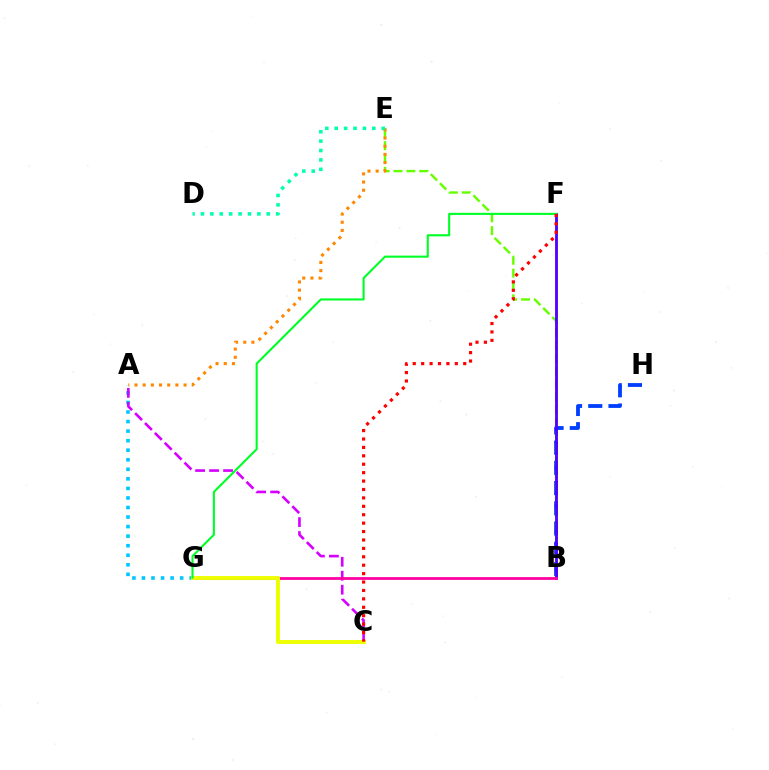{('A', 'G'): [{'color': '#00c7ff', 'line_style': 'dotted', 'thickness': 2.59}], ('B', 'H'): [{'color': '#003fff', 'line_style': 'dashed', 'thickness': 2.75}], ('B', 'E'): [{'color': '#66ff00', 'line_style': 'dashed', 'thickness': 1.74}], ('A', 'C'): [{'color': '#d600ff', 'line_style': 'dashed', 'thickness': 1.9}], ('B', 'F'): [{'color': '#4f00ff', 'line_style': 'solid', 'thickness': 2.04}], ('A', 'E'): [{'color': '#ff8800', 'line_style': 'dotted', 'thickness': 2.22}], ('B', 'G'): [{'color': '#ff00a0', 'line_style': 'solid', 'thickness': 1.98}], ('C', 'G'): [{'color': '#eeff00', 'line_style': 'solid', 'thickness': 2.79}], ('F', 'G'): [{'color': '#00ff27', 'line_style': 'solid', 'thickness': 1.52}], ('C', 'F'): [{'color': '#ff0000', 'line_style': 'dotted', 'thickness': 2.29}], ('D', 'E'): [{'color': '#00ffaf', 'line_style': 'dotted', 'thickness': 2.55}]}